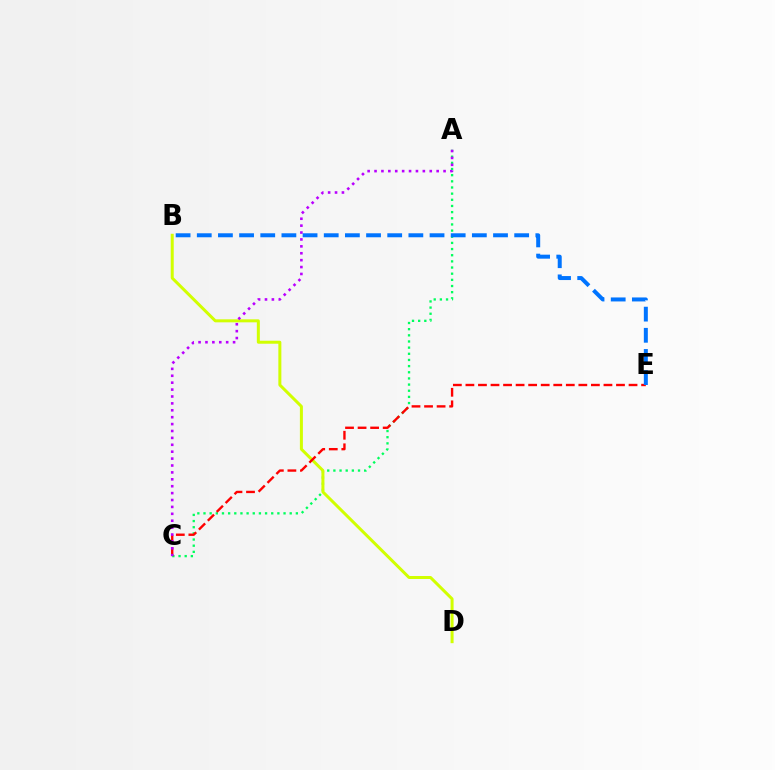{('A', 'C'): [{'color': '#00ff5c', 'line_style': 'dotted', 'thickness': 1.67}, {'color': '#b900ff', 'line_style': 'dotted', 'thickness': 1.88}], ('B', 'D'): [{'color': '#d1ff00', 'line_style': 'solid', 'thickness': 2.16}], ('C', 'E'): [{'color': '#ff0000', 'line_style': 'dashed', 'thickness': 1.7}], ('B', 'E'): [{'color': '#0074ff', 'line_style': 'dashed', 'thickness': 2.87}]}